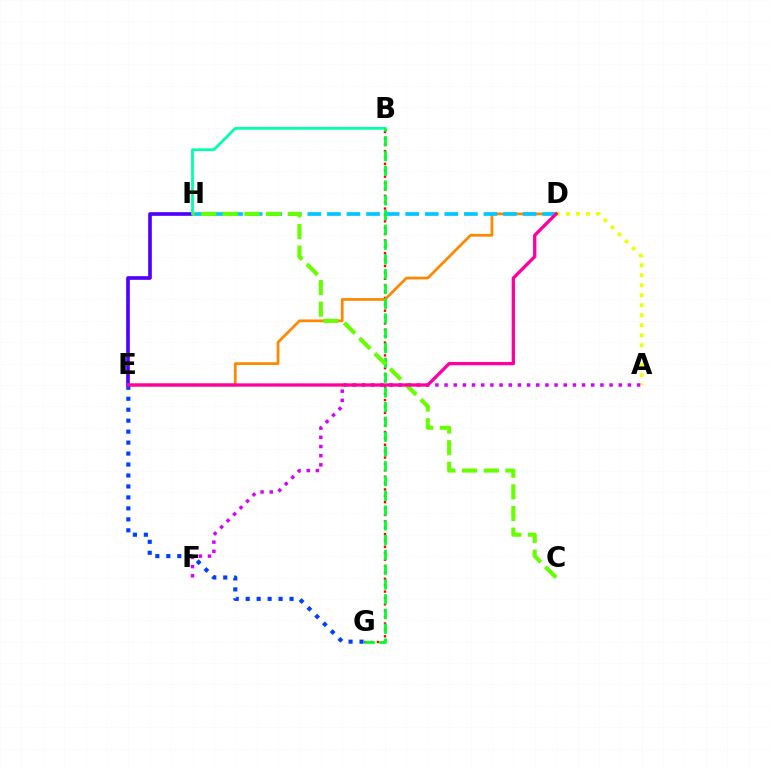{('B', 'G'): [{'color': '#ff0000', 'line_style': 'dotted', 'thickness': 1.73}, {'color': '#00ff27', 'line_style': 'dashed', 'thickness': 2.01}], ('E', 'H'): [{'color': '#4f00ff', 'line_style': 'solid', 'thickness': 2.63}], ('D', 'E'): [{'color': '#ff8800', 'line_style': 'solid', 'thickness': 1.98}, {'color': '#ff00a0', 'line_style': 'solid', 'thickness': 2.39}], ('E', 'G'): [{'color': '#003fff', 'line_style': 'dotted', 'thickness': 2.98}], ('A', 'D'): [{'color': '#eeff00', 'line_style': 'dotted', 'thickness': 2.72}], ('B', 'H'): [{'color': '#00ffaf', 'line_style': 'solid', 'thickness': 1.99}], ('A', 'F'): [{'color': '#d600ff', 'line_style': 'dotted', 'thickness': 2.49}], ('D', 'H'): [{'color': '#00c7ff', 'line_style': 'dashed', 'thickness': 2.66}], ('C', 'H'): [{'color': '#66ff00', 'line_style': 'dashed', 'thickness': 2.94}]}